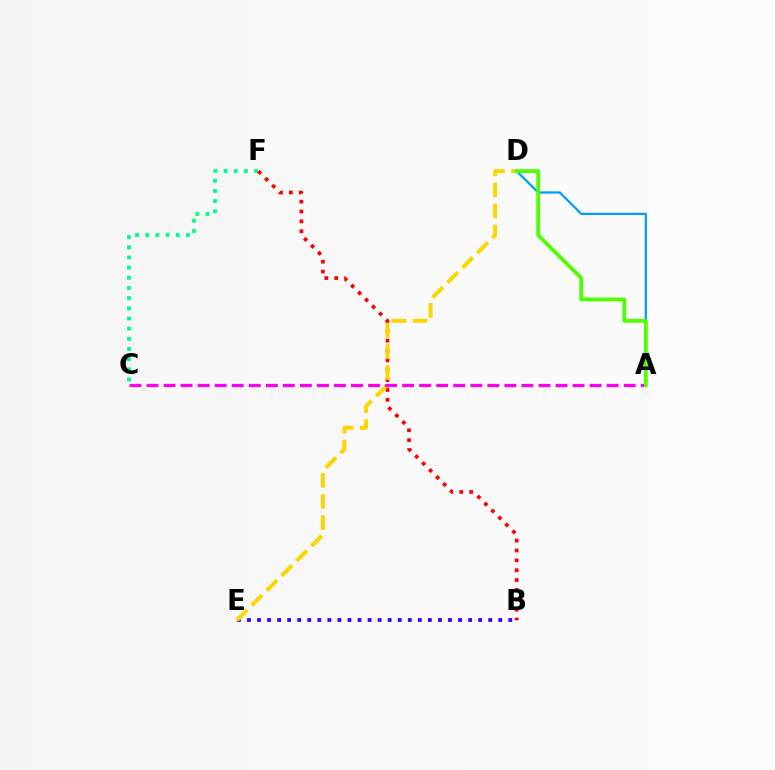{('A', 'D'): [{'color': '#009eff', 'line_style': 'solid', 'thickness': 1.62}, {'color': '#4fff00', 'line_style': 'solid', 'thickness': 2.74}], ('C', 'F'): [{'color': '#00ff86', 'line_style': 'dotted', 'thickness': 2.76}], ('B', 'E'): [{'color': '#3700ff', 'line_style': 'dotted', 'thickness': 2.73}], ('B', 'F'): [{'color': '#ff0000', 'line_style': 'dotted', 'thickness': 2.68}], ('D', 'E'): [{'color': '#ffd500', 'line_style': 'dashed', 'thickness': 2.86}], ('A', 'C'): [{'color': '#ff00ed', 'line_style': 'dashed', 'thickness': 2.32}]}